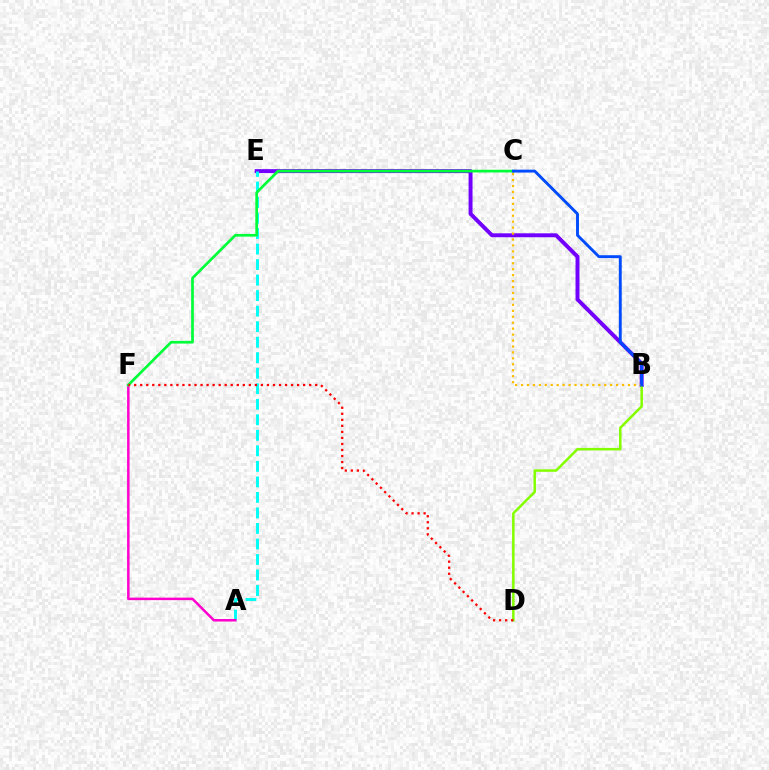{('B', 'E'): [{'color': '#7200ff', 'line_style': 'solid', 'thickness': 2.84}], ('A', 'E'): [{'color': '#00fff6', 'line_style': 'dashed', 'thickness': 2.11}], ('A', 'F'): [{'color': '#ff00cf', 'line_style': 'solid', 'thickness': 1.8}], ('C', 'F'): [{'color': '#00ff39', 'line_style': 'solid', 'thickness': 1.95}], ('B', 'D'): [{'color': '#84ff00', 'line_style': 'solid', 'thickness': 1.81}], ('B', 'C'): [{'color': '#ffbd00', 'line_style': 'dotted', 'thickness': 1.61}, {'color': '#004bff', 'line_style': 'solid', 'thickness': 2.09}], ('D', 'F'): [{'color': '#ff0000', 'line_style': 'dotted', 'thickness': 1.64}]}